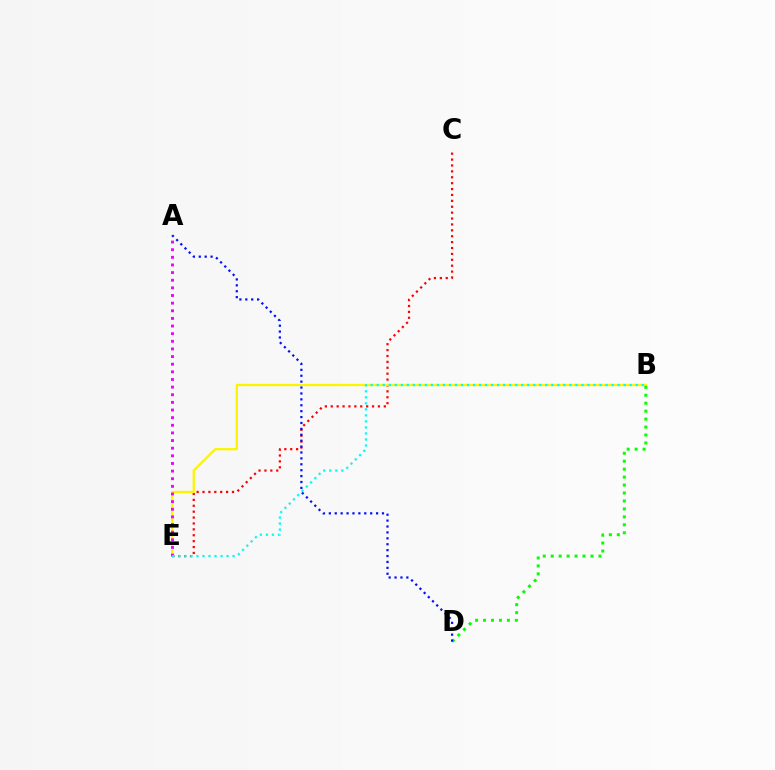{('C', 'E'): [{'color': '#ff0000', 'line_style': 'dotted', 'thickness': 1.6}], ('B', 'E'): [{'color': '#fcf500', 'line_style': 'solid', 'thickness': 1.64}, {'color': '#00fff6', 'line_style': 'dotted', 'thickness': 1.64}], ('B', 'D'): [{'color': '#08ff00', 'line_style': 'dotted', 'thickness': 2.16}], ('A', 'E'): [{'color': '#ee00ff', 'line_style': 'dotted', 'thickness': 2.07}], ('A', 'D'): [{'color': '#0010ff', 'line_style': 'dotted', 'thickness': 1.6}]}